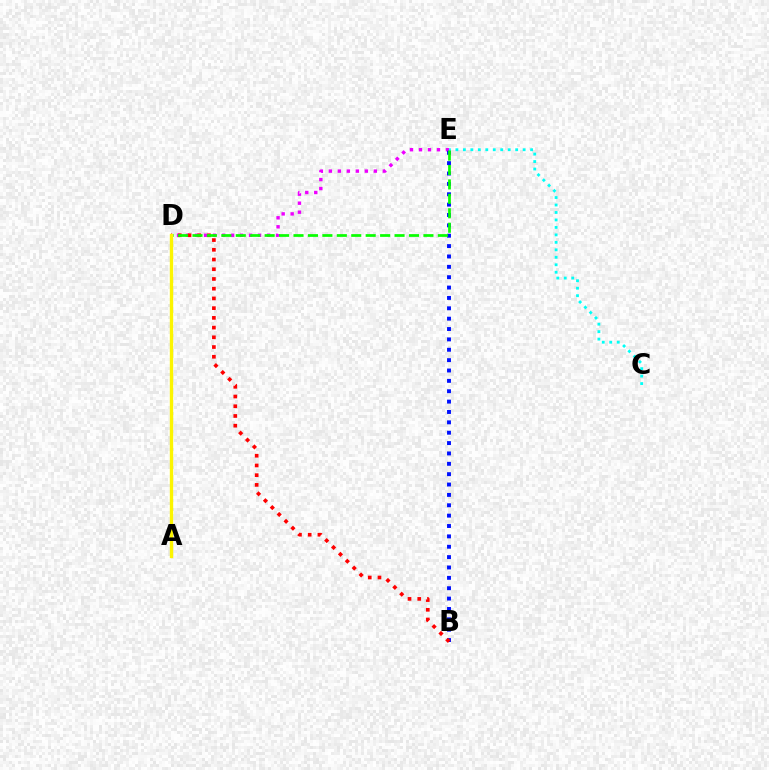{('D', 'E'): [{'color': '#ee00ff', 'line_style': 'dotted', 'thickness': 2.44}, {'color': '#08ff00', 'line_style': 'dashed', 'thickness': 1.96}], ('B', 'E'): [{'color': '#0010ff', 'line_style': 'dotted', 'thickness': 2.82}], ('C', 'E'): [{'color': '#00fff6', 'line_style': 'dotted', 'thickness': 2.03}], ('B', 'D'): [{'color': '#ff0000', 'line_style': 'dotted', 'thickness': 2.64}], ('A', 'D'): [{'color': '#fcf500', 'line_style': 'solid', 'thickness': 2.42}]}